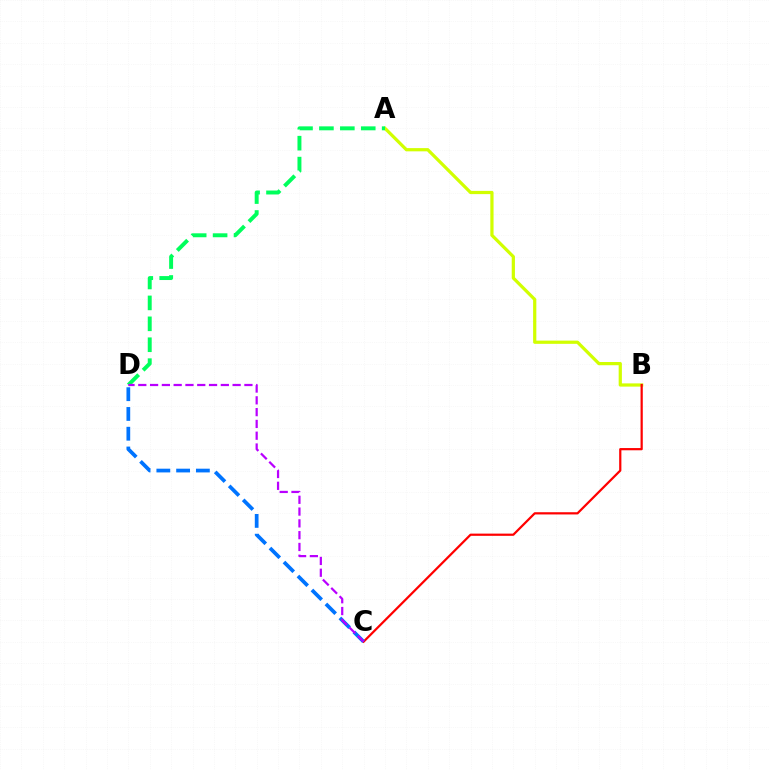{('A', 'B'): [{'color': '#d1ff00', 'line_style': 'solid', 'thickness': 2.32}], ('A', 'D'): [{'color': '#00ff5c', 'line_style': 'dashed', 'thickness': 2.84}], ('B', 'C'): [{'color': '#ff0000', 'line_style': 'solid', 'thickness': 1.6}], ('C', 'D'): [{'color': '#0074ff', 'line_style': 'dashed', 'thickness': 2.69}, {'color': '#b900ff', 'line_style': 'dashed', 'thickness': 1.6}]}